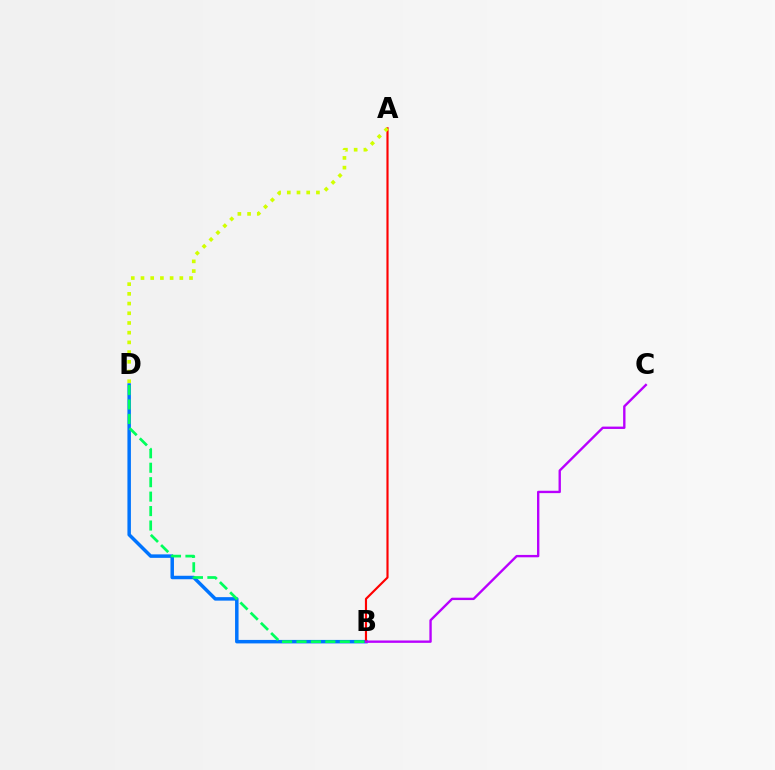{('B', 'D'): [{'color': '#0074ff', 'line_style': 'solid', 'thickness': 2.51}, {'color': '#00ff5c', 'line_style': 'dashed', 'thickness': 1.96}], ('A', 'B'): [{'color': '#ff0000', 'line_style': 'solid', 'thickness': 1.55}], ('A', 'D'): [{'color': '#d1ff00', 'line_style': 'dotted', 'thickness': 2.64}], ('B', 'C'): [{'color': '#b900ff', 'line_style': 'solid', 'thickness': 1.71}]}